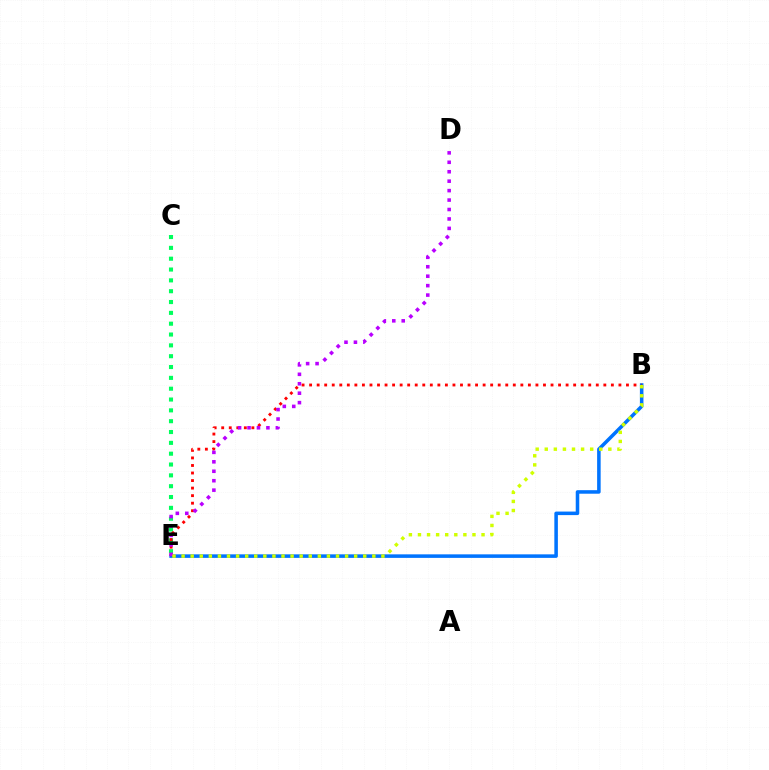{('C', 'E'): [{'color': '#00ff5c', 'line_style': 'dotted', 'thickness': 2.94}], ('B', 'E'): [{'color': '#0074ff', 'line_style': 'solid', 'thickness': 2.55}, {'color': '#ff0000', 'line_style': 'dotted', 'thickness': 2.05}, {'color': '#d1ff00', 'line_style': 'dotted', 'thickness': 2.47}], ('D', 'E'): [{'color': '#b900ff', 'line_style': 'dotted', 'thickness': 2.57}]}